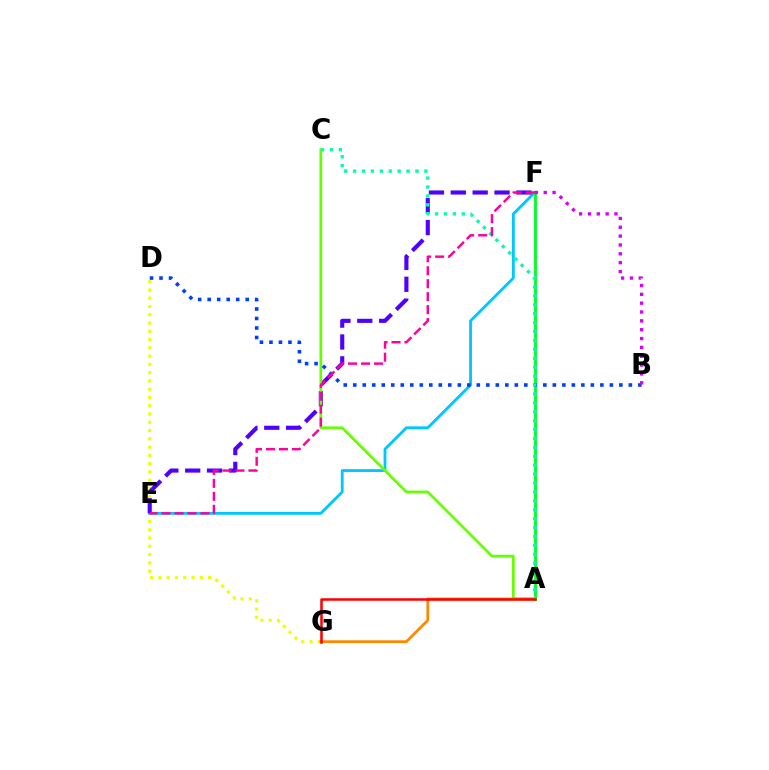{('D', 'G'): [{'color': '#eeff00', 'line_style': 'dotted', 'thickness': 2.25}], ('E', 'F'): [{'color': '#00c7ff', 'line_style': 'solid', 'thickness': 2.04}, {'color': '#4f00ff', 'line_style': 'dashed', 'thickness': 2.97}, {'color': '#ff00a0', 'line_style': 'dashed', 'thickness': 1.76}], ('A', 'C'): [{'color': '#66ff00', 'line_style': 'solid', 'thickness': 1.96}, {'color': '#00ffaf', 'line_style': 'dotted', 'thickness': 2.42}], ('A', 'G'): [{'color': '#ff8800', 'line_style': 'solid', 'thickness': 1.98}, {'color': '#ff0000', 'line_style': 'solid', 'thickness': 1.82}], ('A', 'F'): [{'color': '#00ff27', 'line_style': 'solid', 'thickness': 2.06}], ('B', 'D'): [{'color': '#003fff', 'line_style': 'dotted', 'thickness': 2.58}], ('B', 'F'): [{'color': '#d600ff', 'line_style': 'dotted', 'thickness': 2.4}]}